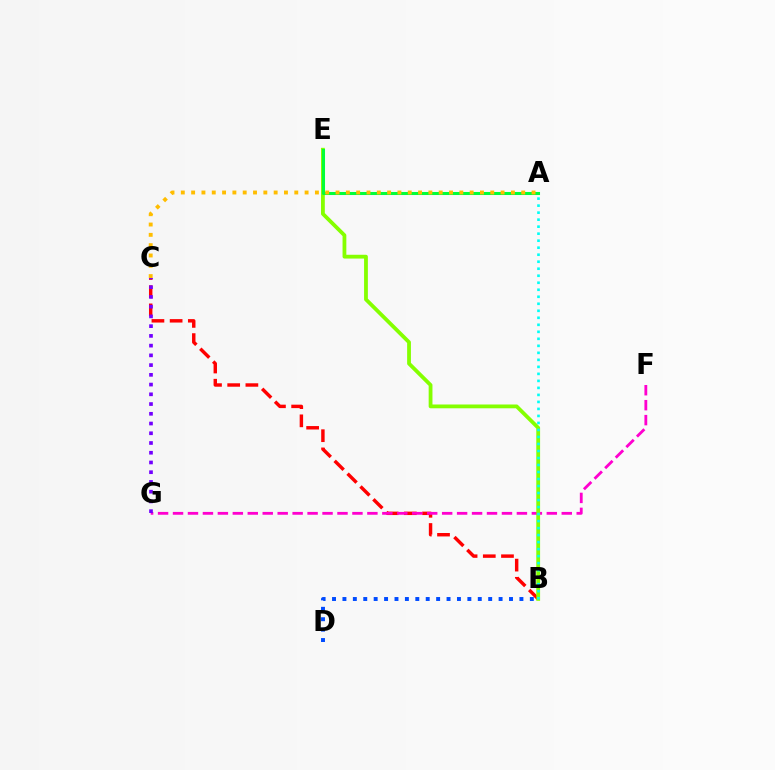{('B', 'C'): [{'color': '#ff0000', 'line_style': 'dashed', 'thickness': 2.47}], ('F', 'G'): [{'color': '#ff00cf', 'line_style': 'dashed', 'thickness': 2.03}], ('C', 'G'): [{'color': '#7200ff', 'line_style': 'dotted', 'thickness': 2.65}], ('B', 'D'): [{'color': '#004bff', 'line_style': 'dotted', 'thickness': 2.83}], ('B', 'E'): [{'color': '#84ff00', 'line_style': 'solid', 'thickness': 2.73}], ('A', 'E'): [{'color': '#00ff39', 'line_style': 'solid', 'thickness': 2.2}], ('A', 'C'): [{'color': '#ffbd00', 'line_style': 'dotted', 'thickness': 2.8}], ('A', 'B'): [{'color': '#00fff6', 'line_style': 'dotted', 'thickness': 1.9}]}